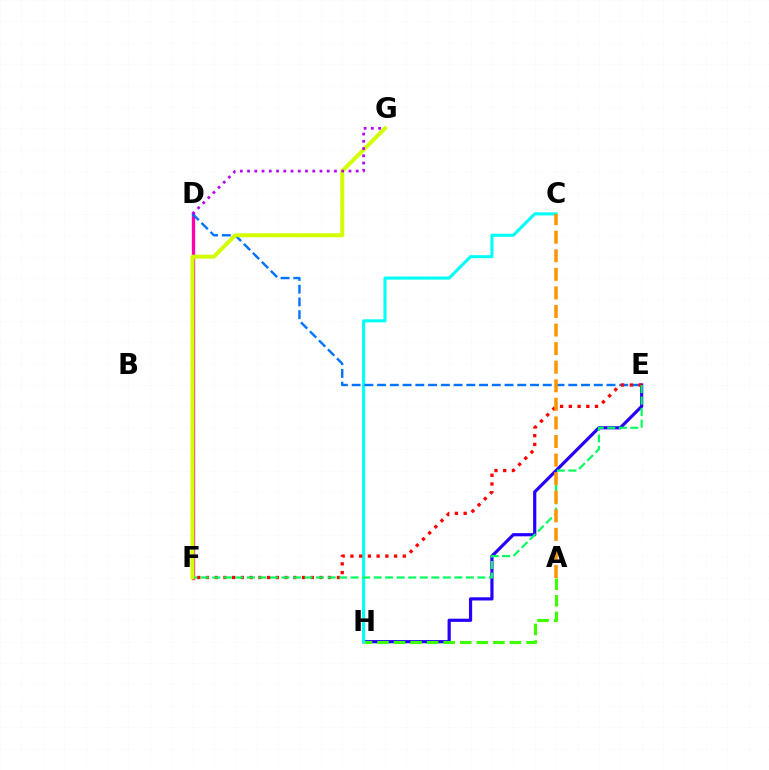{('E', 'H'): [{'color': '#2500ff', 'line_style': 'solid', 'thickness': 2.3}], ('A', 'H'): [{'color': '#3dff00', 'line_style': 'dashed', 'thickness': 2.25}], ('D', 'F'): [{'color': '#ff00ac', 'line_style': 'solid', 'thickness': 2.38}], ('C', 'H'): [{'color': '#00fff6', 'line_style': 'solid', 'thickness': 2.21}], ('D', 'E'): [{'color': '#0074ff', 'line_style': 'dashed', 'thickness': 1.73}], ('E', 'F'): [{'color': '#ff0000', 'line_style': 'dotted', 'thickness': 2.37}, {'color': '#00ff5c', 'line_style': 'dashed', 'thickness': 1.57}], ('A', 'C'): [{'color': '#ff9400', 'line_style': 'dashed', 'thickness': 2.52}], ('F', 'G'): [{'color': '#d1ff00', 'line_style': 'solid', 'thickness': 2.85}], ('D', 'G'): [{'color': '#b900ff', 'line_style': 'dotted', 'thickness': 1.97}]}